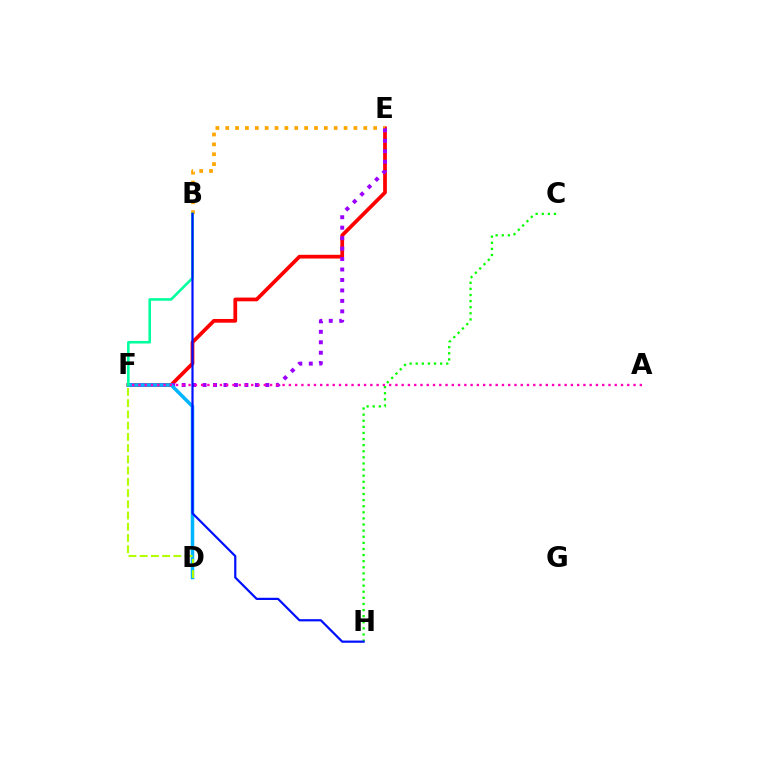{('E', 'F'): [{'color': '#ff0000', 'line_style': 'solid', 'thickness': 2.69}, {'color': '#9b00ff', 'line_style': 'dotted', 'thickness': 2.84}], ('B', 'E'): [{'color': '#ffa500', 'line_style': 'dotted', 'thickness': 2.68}], ('D', 'F'): [{'color': '#00b5ff', 'line_style': 'solid', 'thickness': 2.52}, {'color': '#b3ff00', 'line_style': 'dashed', 'thickness': 1.53}], ('A', 'F'): [{'color': '#ff00bd', 'line_style': 'dotted', 'thickness': 1.7}], ('B', 'F'): [{'color': '#00ff9d', 'line_style': 'solid', 'thickness': 1.86}], ('C', 'H'): [{'color': '#08ff00', 'line_style': 'dotted', 'thickness': 1.66}], ('B', 'H'): [{'color': '#0010ff', 'line_style': 'solid', 'thickness': 1.59}]}